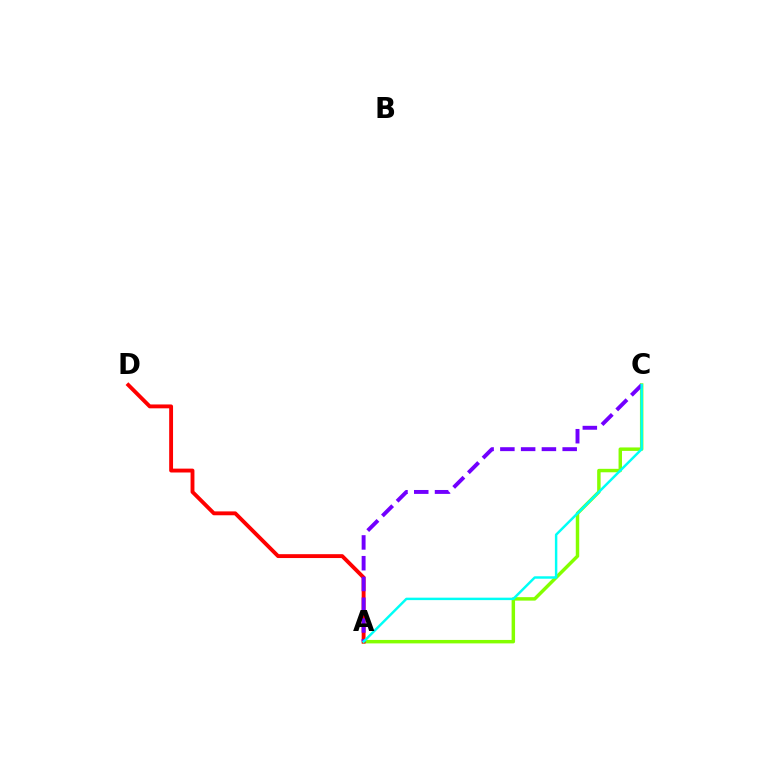{('A', 'C'): [{'color': '#84ff00', 'line_style': 'solid', 'thickness': 2.49}, {'color': '#7200ff', 'line_style': 'dashed', 'thickness': 2.82}, {'color': '#00fff6', 'line_style': 'solid', 'thickness': 1.76}], ('A', 'D'): [{'color': '#ff0000', 'line_style': 'solid', 'thickness': 2.79}]}